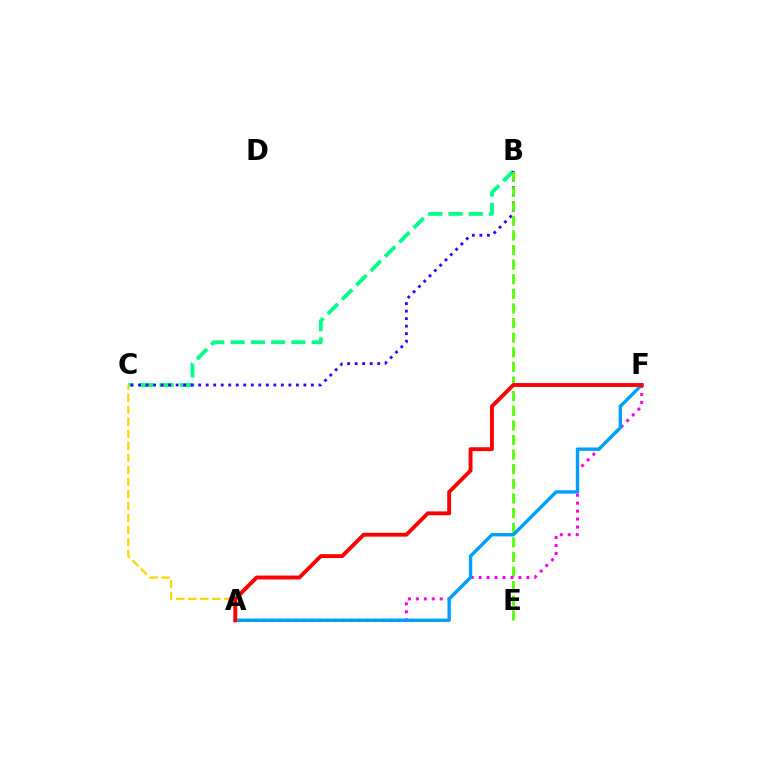{('B', 'C'): [{'color': '#00ff86', 'line_style': 'dashed', 'thickness': 2.75}, {'color': '#3700ff', 'line_style': 'dotted', 'thickness': 2.04}], ('B', 'E'): [{'color': '#4fff00', 'line_style': 'dashed', 'thickness': 1.99}], ('A', 'F'): [{'color': '#ff00ed', 'line_style': 'dotted', 'thickness': 2.16}, {'color': '#009eff', 'line_style': 'solid', 'thickness': 2.43}, {'color': '#ff0000', 'line_style': 'solid', 'thickness': 2.79}], ('A', 'C'): [{'color': '#ffd500', 'line_style': 'dashed', 'thickness': 1.63}]}